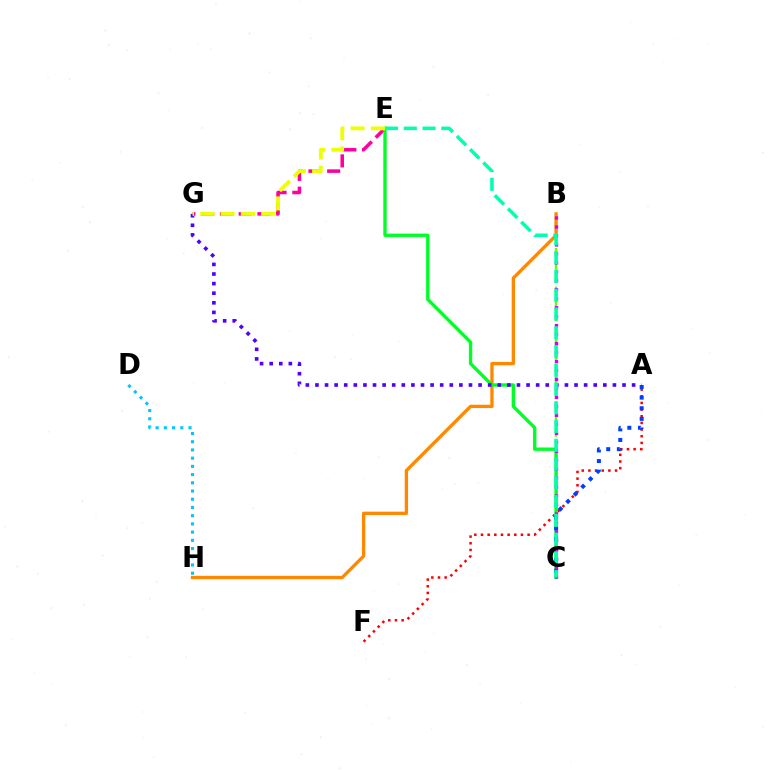{('B', 'C'): [{'color': '#66ff00', 'line_style': 'dashed', 'thickness': 1.74}, {'color': '#d600ff', 'line_style': 'dotted', 'thickness': 2.44}], ('B', 'H'): [{'color': '#ff8800', 'line_style': 'solid', 'thickness': 2.4}], ('A', 'F'): [{'color': '#ff0000', 'line_style': 'dotted', 'thickness': 1.81}], ('E', 'G'): [{'color': '#ff00a0', 'line_style': 'dashed', 'thickness': 2.55}, {'color': '#eeff00', 'line_style': 'dashed', 'thickness': 2.76}], ('C', 'E'): [{'color': '#00ff27', 'line_style': 'solid', 'thickness': 2.42}, {'color': '#00ffaf', 'line_style': 'dashed', 'thickness': 2.55}], ('A', 'C'): [{'color': '#003fff', 'line_style': 'dotted', 'thickness': 2.89}], ('A', 'G'): [{'color': '#4f00ff', 'line_style': 'dotted', 'thickness': 2.61}], ('D', 'H'): [{'color': '#00c7ff', 'line_style': 'dotted', 'thickness': 2.23}]}